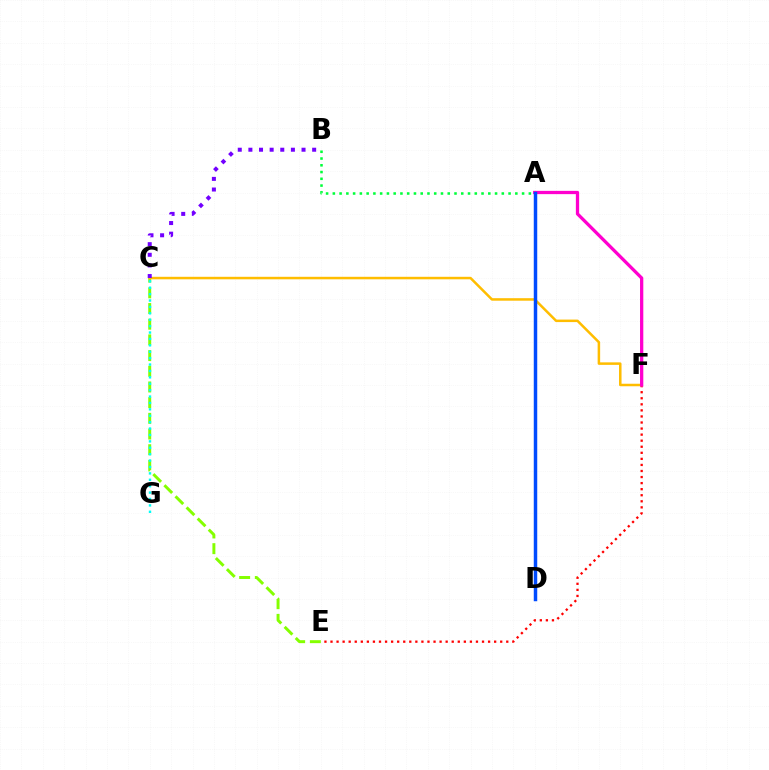{('E', 'F'): [{'color': '#ff0000', 'line_style': 'dotted', 'thickness': 1.65}], ('C', 'E'): [{'color': '#84ff00', 'line_style': 'dashed', 'thickness': 2.13}], ('A', 'B'): [{'color': '#00ff39', 'line_style': 'dotted', 'thickness': 1.84}], ('C', 'F'): [{'color': '#ffbd00', 'line_style': 'solid', 'thickness': 1.81}], ('A', 'F'): [{'color': '#ff00cf', 'line_style': 'solid', 'thickness': 2.36}], ('B', 'C'): [{'color': '#7200ff', 'line_style': 'dotted', 'thickness': 2.89}], ('A', 'D'): [{'color': '#004bff', 'line_style': 'solid', 'thickness': 2.5}], ('C', 'G'): [{'color': '#00fff6', 'line_style': 'dotted', 'thickness': 1.74}]}